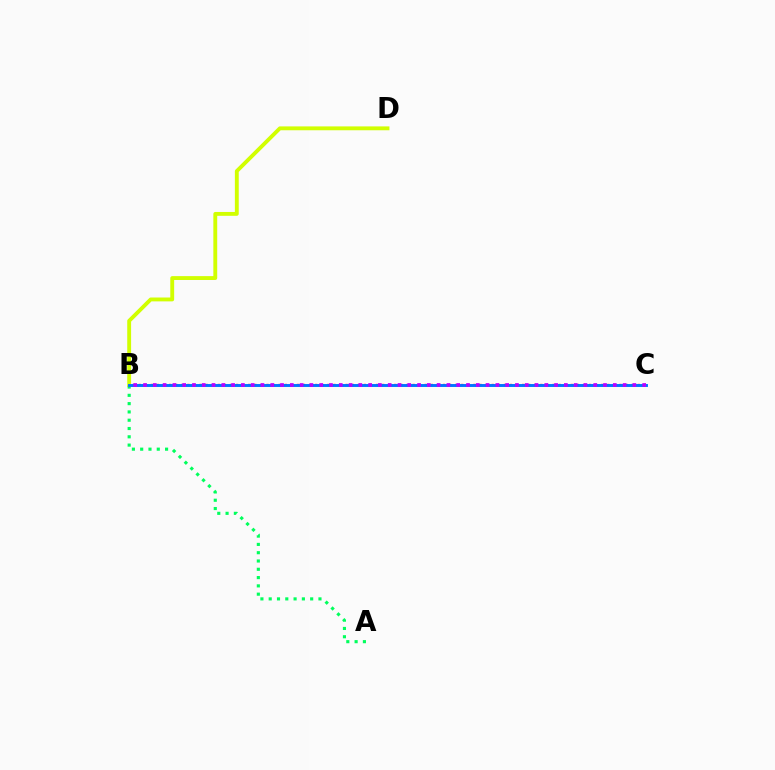{('A', 'B'): [{'color': '#00ff5c', 'line_style': 'dotted', 'thickness': 2.25}], ('B', 'D'): [{'color': '#d1ff00', 'line_style': 'solid', 'thickness': 2.78}], ('B', 'C'): [{'color': '#ff0000', 'line_style': 'dotted', 'thickness': 1.65}, {'color': '#0074ff', 'line_style': 'solid', 'thickness': 2.1}, {'color': '#b900ff', 'line_style': 'dotted', 'thickness': 2.66}]}